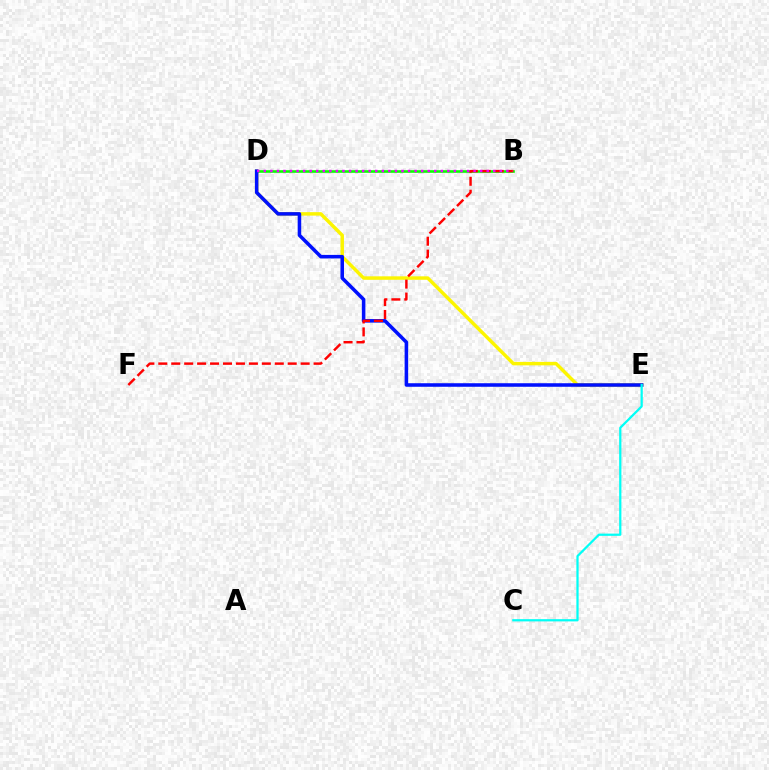{('D', 'E'): [{'color': '#fcf500', 'line_style': 'solid', 'thickness': 2.5}, {'color': '#0010ff', 'line_style': 'solid', 'thickness': 2.55}], ('B', 'D'): [{'color': '#08ff00', 'line_style': 'solid', 'thickness': 1.89}, {'color': '#ee00ff', 'line_style': 'dotted', 'thickness': 1.78}], ('C', 'E'): [{'color': '#00fff6', 'line_style': 'solid', 'thickness': 1.61}], ('B', 'F'): [{'color': '#ff0000', 'line_style': 'dashed', 'thickness': 1.76}]}